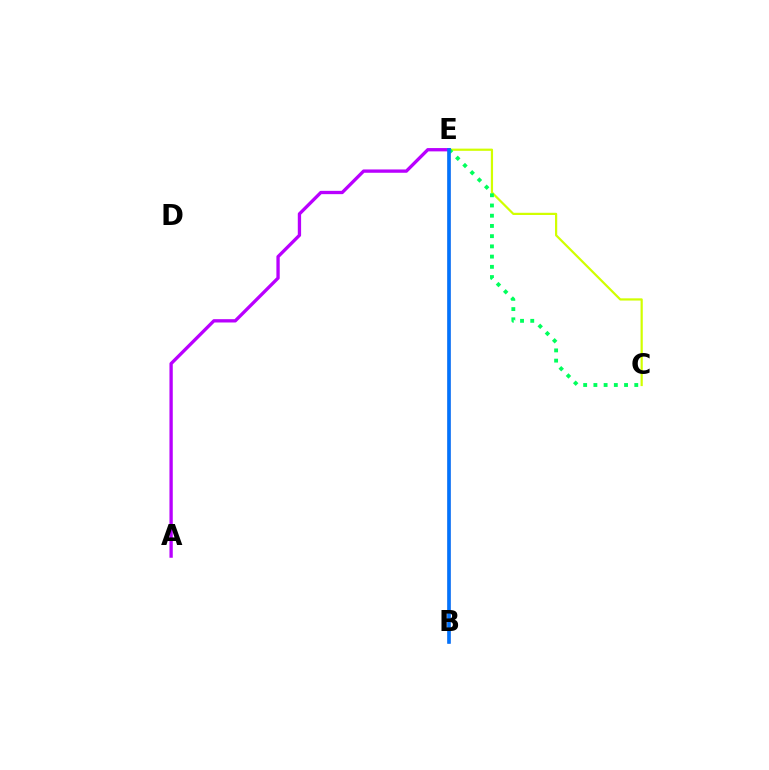{('B', 'E'): [{'color': '#ff0000', 'line_style': 'solid', 'thickness': 1.73}, {'color': '#0074ff', 'line_style': 'solid', 'thickness': 2.59}], ('C', 'E'): [{'color': '#d1ff00', 'line_style': 'solid', 'thickness': 1.59}, {'color': '#00ff5c', 'line_style': 'dotted', 'thickness': 2.78}], ('A', 'E'): [{'color': '#b900ff', 'line_style': 'solid', 'thickness': 2.39}]}